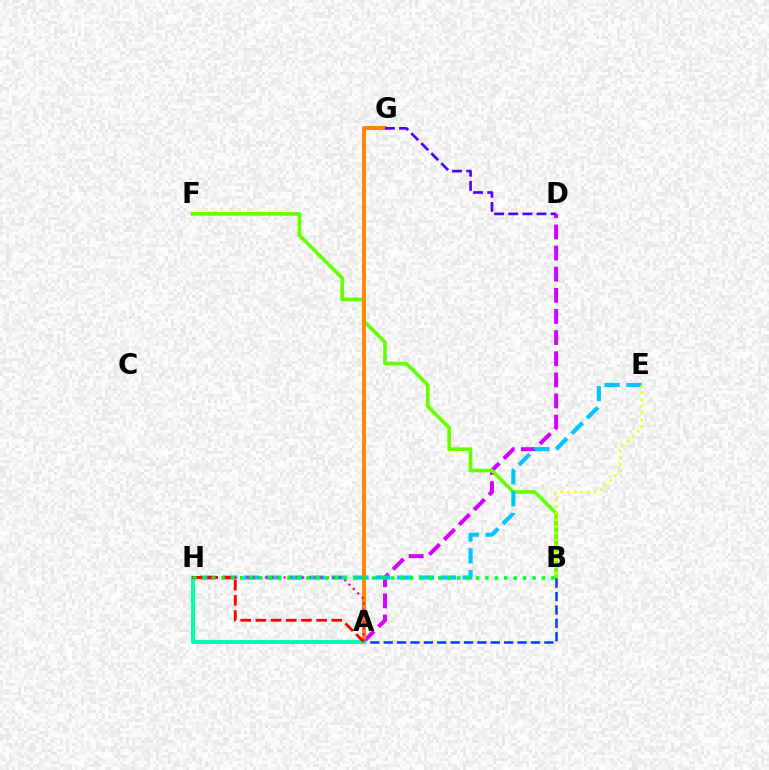{('A', 'D'): [{'color': '#d600ff', 'line_style': 'dashed', 'thickness': 2.87}], ('B', 'F'): [{'color': '#66ff00', 'line_style': 'solid', 'thickness': 2.64}], ('A', 'B'): [{'color': '#003fff', 'line_style': 'dashed', 'thickness': 1.82}], ('E', 'H'): [{'color': '#00c7ff', 'line_style': 'dashed', 'thickness': 2.97}], ('A', 'G'): [{'color': '#ff8800', 'line_style': 'solid', 'thickness': 2.85}], ('A', 'H'): [{'color': '#00ffaf', 'line_style': 'solid', 'thickness': 2.9}, {'color': '#ff00a0', 'line_style': 'dotted', 'thickness': 1.68}, {'color': '#ff0000', 'line_style': 'dashed', 'thickness': 2.06}], ('D', 'G'): [{'color': '#4f00ff', 'line_style': 'dashed', 'thickness': 1.92}], ('B', 'E'): [{'color': '#eeff00', 'line_style': 'dotted', 'thickness': 1.82}], ('B', 'H'): [{'color': '#00ff27', 'line_style': 'dotted', 'thickness': 2.56}]}